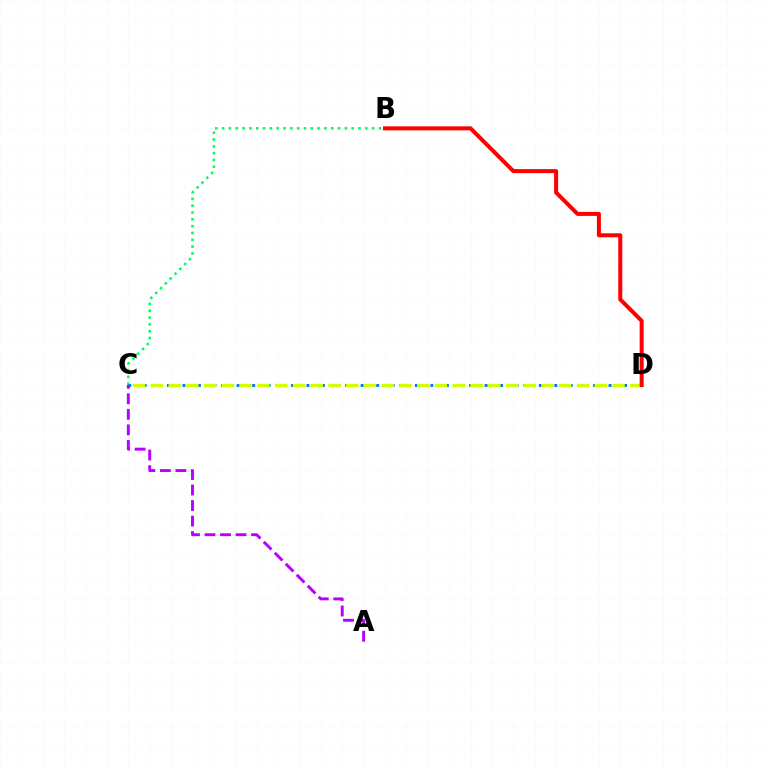{('B', 'C'): [{'color': '#00ff5c', 'line_style': 'dotted', 'thickness': 1.85}], ('C', 'D'): [{'color': '#0074ff', 'line_style': 'dotted', 'thickness': 2.1}, {'color': '#d1ff00', 'line_style': 'dashed', 'thickness': 2.41}], ('A', 'C'): [{'color': '#b900ff', 'line_style': 'dashed', 'thickness': 2.11}], ('B', 'D'): [{'color': '#ff0000', 'line_style': 'solid', 'thickness': 2.89}]}